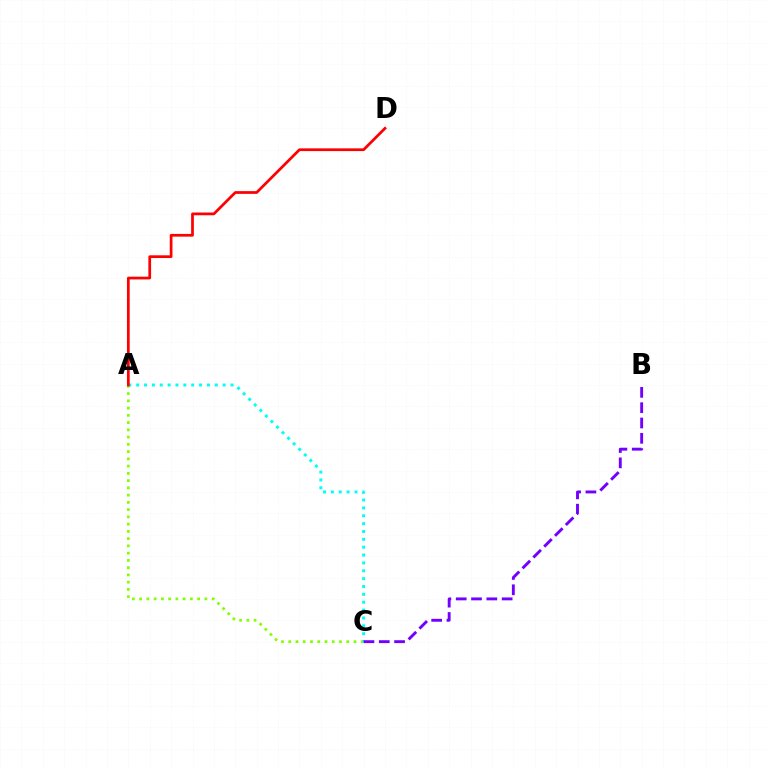{('A', 'C'): [{'color': '#84ff00', 'line_style': 'dotted', 'thickness': 1.97}, {'color': '#00fff6', 'line_style': 'dotted', 'thickness': 2.14}], ('A', 'D'): [{'color': '#ff0000', 'line_style': 'solid', 'thickness': 1.97}], ('B', 'C'): [{'color': '#7200ff', 'line_style': 'dashed', 'thickness': 2.08}]}